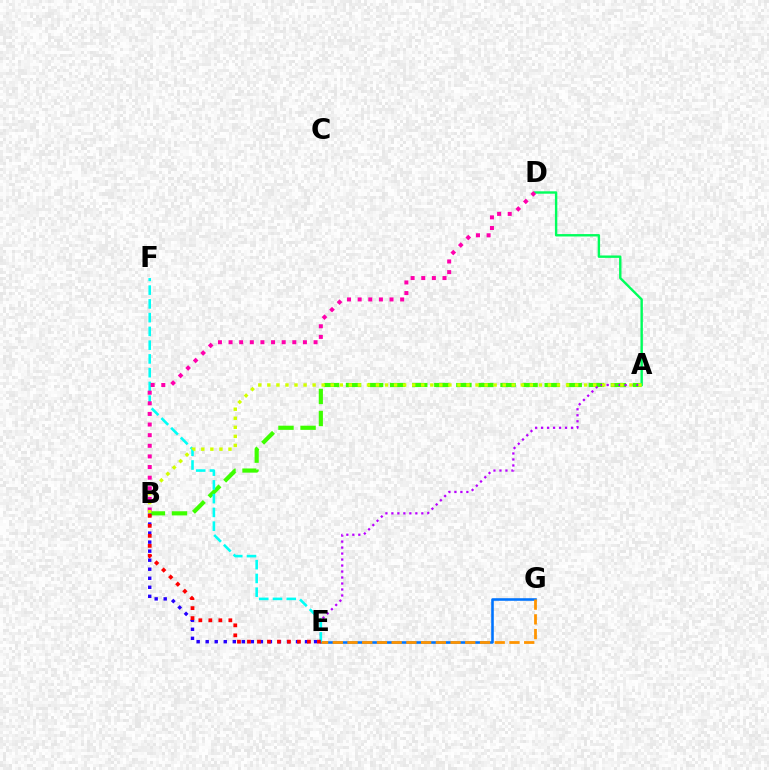{('A', 'B'): [{'color': '#3dff00', 'line_style': 'dashed', 'thickness': 3.0}, {'color': '#d1ff00', 'line_style': 'dotted', 'thickness': 2.46}], ('B', 'E'): [{'color': '#2500ff', 'line_style': 'dotted', 'thickness': 2.45}, {'color': '#ff0000', 'line_style': 'dotted', 'thickness': 2.72}], ('E', 'G'): [{'color': '#0074ff', 'line_style': 'solid', 'thickness': 1.86}, {'color': '#ff9400', 'line_style': 'dashed', 'thickness': 2.0}], ('A', 'E'): [{'color': '#b900ff', 'line_style': 'dotted', 'thickness': 1.63}], ('A', 'D'): [{'color': '#00ff5c', 'line_style': 'solid', 'thickness': 1.73}], ('E', 'F'): [{'color': '#00fff6', 'line_style': 'dashed', 'thickness': 1.87}], ('B', 'D'): [{'color': '#ff00ac', 'line_style': 'dotted', 'thickness': 2.89}]}